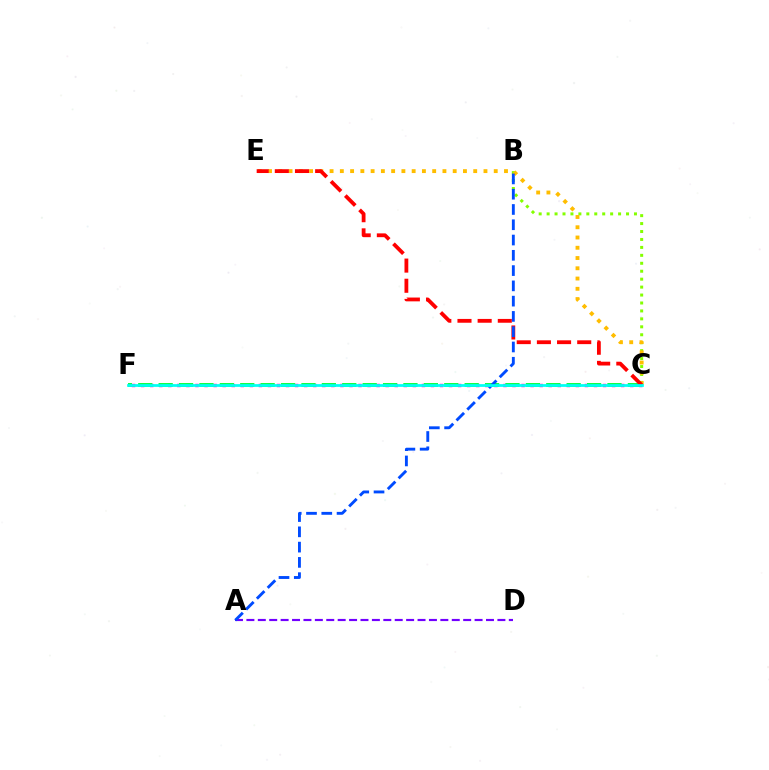{('C', 'F'): [{'color': '#ff00cf', 'line_style': 'dotted', 'thickness': 2.46}, {'color': '#00ff39', 'line_style': 'dashed', 'thickness': 2.77}, {'color': '#00fff6', 'line_style': 'solid', 'thickness': 1.97}], ('B', 'C'): [{'color': '#84ff00', 'line_style': 'dotted', 'thickness': 2.16}], ('A', 'D'): [{'color': '#7200ff', 'line_style': 'dashed', 'thickness': 1.55}], ('C', 'E'): [{'color': '#ffbd00', 'line_style': 'dotted', 'thickness': 2.79}, {'color': '#ff0000', 'line_style': 'dashed', 'thickness': 2.74}], ('A', 'B'): [{'color': '#004bff', 'line_style': 'dashed', 'thickness': 2.08}]}